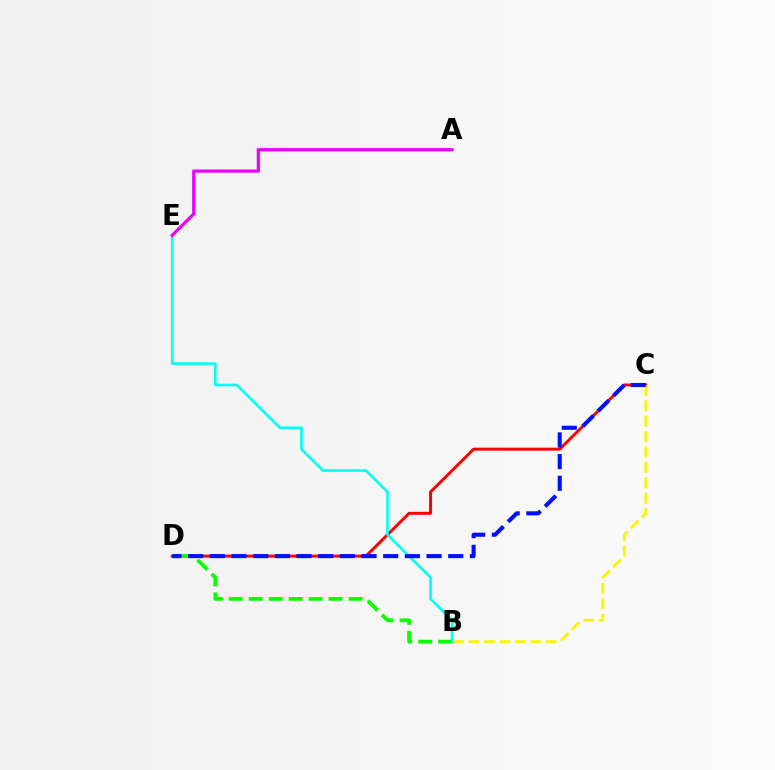{('C', 'D'): [{'color': '#ff0000', 'line_style': 'solid', 'thickness': 2.15}, {'color': '#0010ff', 'line_style': 'dashed', 'thickness': 2.94}], ('B', 'D'): [{'color': '#08ff00', 'line_style': 'dashed', 'thickness': 2.71}], ('B', 'E'): [{'color': '#00fff6', 'line_style': 'solid', 'thickness': 1.89}], ('A', 'E'): [{'color': '#ee00ff', 'line_style': 'solid', 'thickness': 2.33}], ('B', 'C'): [{'color': '#fcf500', 'line_style': 'dashed', 'thickness': 2.09}]}